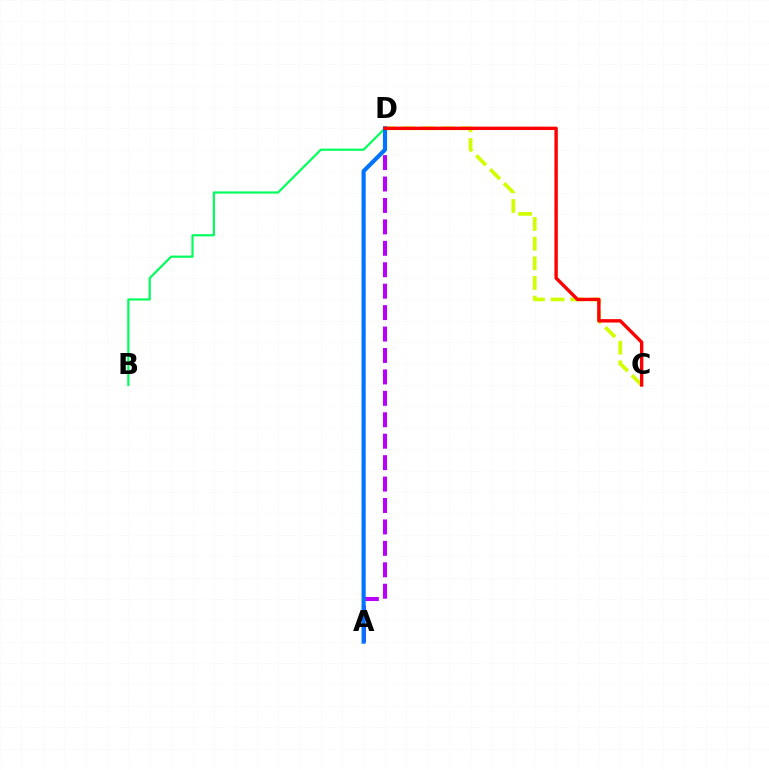{('C', 'D'): [{'color': '#d1ff00', 'line_style': 'dashed', 'thickness': 2.67}, {'color': '#ff0000', 'line_style': 'solid', 'thickness': 2.43}], ('A', 'D'): [{'color': '#b900ff', 'line_style': 'dashed', 'thickness': 2.91}, {'color': '#0074ff', 'line_style': 'solid', 'thickness': 2.96}], ('B', 'D'): [{'color': '#00ff5c', 'line_style': 'solid', 'thickness': 1.57}]}